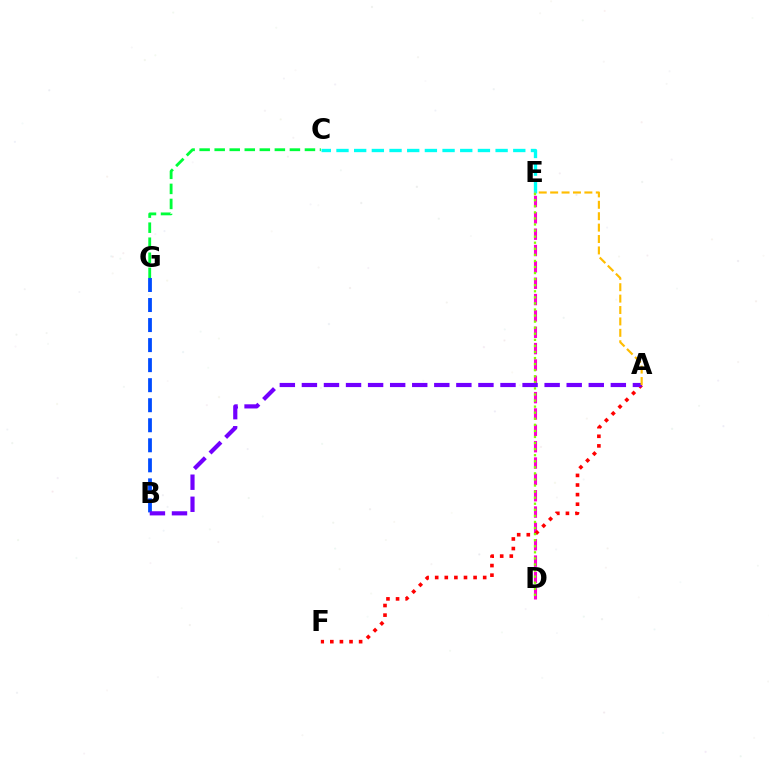{('C', 'E'): [{'color': '#00fff6', 'line_style': 'dashed', 'thickness': 2.4}], ('D', 'E'): [{'color': '#ff00cf', 'line_style': 'dashed', 'thickness': 2.22}, {'color': '#84ff00', 'line_style': 'dotted', 'thickness': 1.65}], ('B', 'G'): [{'color': '#004bff', 'line_style': 'dashed', 'thickness': 2.72}], ('A', 'F'): [{'color': '#ff0000', 'line_style': 'dotted', 'thickness': 2.61}], ('A', 'B'): [{'color': '#7200ff', 'line_style': 'dashed', 'thickness': 3.0}], ('A', 'E'): [{'color': '#ffbd00', 'line_style': 'dashed', 'thickness': 1.55}], ('C', 'G'): [{'color': '#00ff39', 'line_style': 'dashed', 'thickness': 2.04}]}